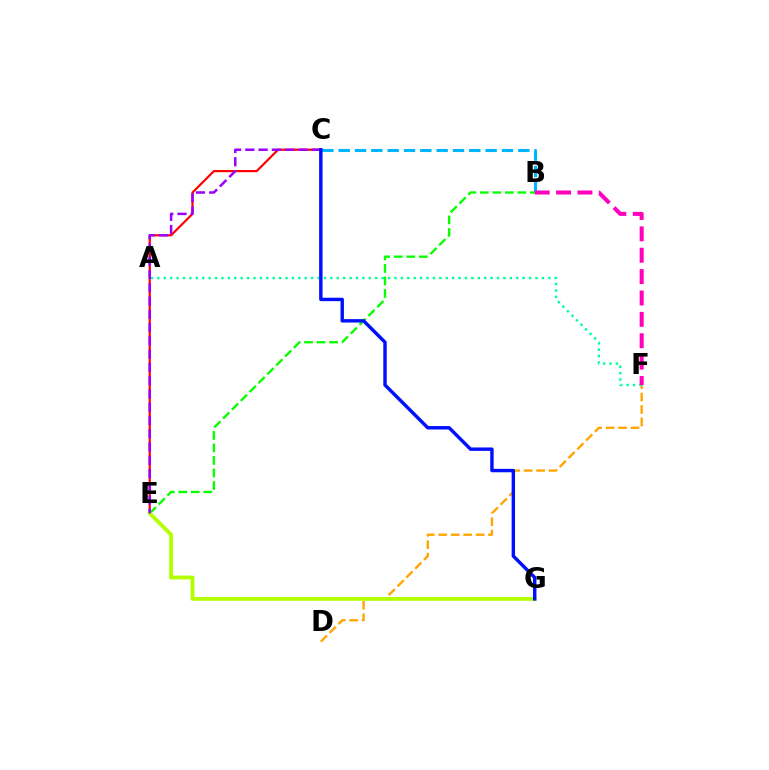{('C', 'E'): [{'color': '#ff0000', 'line_style': 'solid', 'thickness': 1.58}, {'color': '#9b00ff', 'line_style': 'dashed', 'thickness': 1.8}], ('B', 'C'): [{'color': '#00b5ff', 'line_style': 'dashed', 'thickness': 2.22}], ('D', 'F'): [{'color': '#ffa500', 'line_style': 'dashed', 'thickness': 1.69}], ('A', 'F'): [{'color': '#00ff9d', 'line_style': 'dotted', 'thickness': 1.74}], ('B', 'F'): [{'color': '#ff00bd', 'line_style': 'dashed', 'thickness': 2.9}], ('B', 'E'): [{'color': '#08ff00', 'line_style': 'dashed', 'thickness': 1.7}], ('E', 'G'): [{'color': '#b3ff00', 'line_style': 'solid', 'thickness': 2.76}], ('C', 'G'): [{'color': '#0010ff', 'line_style': 'solid', 'thickness': 2.46}]}